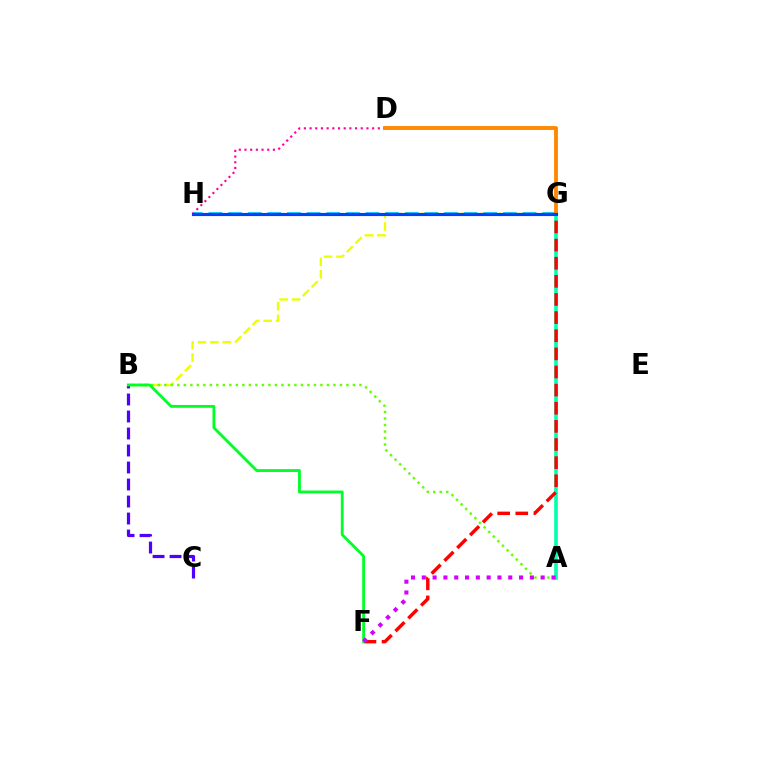{('B', 'G'): [{'color': '#eeff00', 'line_style': 'dashed', 'thickness': 1.69}], ('A', 'B'): [{'color': '#66ff00', 'line_style': 'dotted', 'thickness': 1.77}], ('A', 'G'): [{'color': '#00ffaf', 'line_style': 'solid', 'thickness': 2.6}], ('D', 'H'): [{'color': '#ff00a0', 'line_style': 'dotted', 'thickness': 1.55}], ('F', 'G'): [{'color': '#ff0000', 'line_style': 'dashed', 'thickness': 2.46}], ('G', 'H'): [{'color': '#00c7ff', 'line_style': 'dashed', 'thickness': 2.67}, {'color': '#003fff', 'line_style': 'solid', 'thickness': 2.25}], ('B', 'C'): [{'color': '#4f00ff', 'line_style': 'dashed', 'thickness': 2.31}], ('D', 'G'): [{'color': '#ff8800', 'line_style': 'solid', 'thickness': 2.77}], ('B', 'F'): [{'color': '#00ff27', 'line_style': 'solid', 'thickness': 2.04}], ('A', 'F'): [{'color': '#d600ff', 'line_style': 'dotted', 'thickness': 2.94}]}